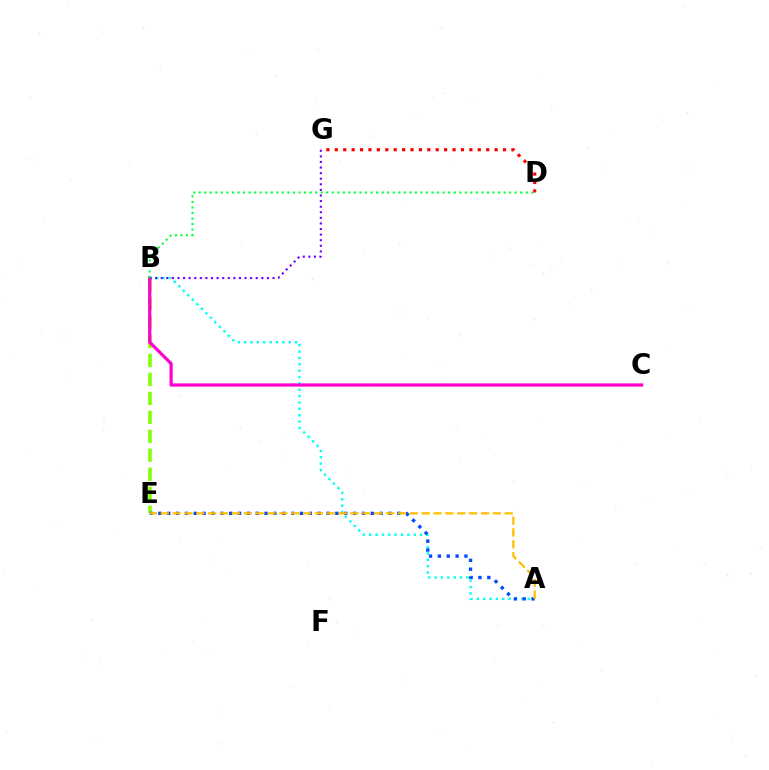{('A', 'B'): [{'color': '#00fff6', 'line_style': 'dotted', 'thickness': 1.73}], ('B', 'E'): [{'color': '#84ff00', 'line_style': 'dashed', 'thickness': 2.58}], ('B', 'C'): [{'color': '#ff00cf', 'line_style': 'solid', 'thickness': 2.32}], ('A', 'E'): [{'color': '#004bff', 'line_style': 'dotted', 'thickness': 2.4}, {'color': '#ffbd00', 'line_style': 'dashed', 'thickness': 1.61}], ('D', 'G'): [{'color': '#ff0000', 'line_style': 'dotted', 'thickness': 2.28}], ('B', 'G'): [{'color': '#7200ff', 'line_style': 'dotted', 'thickness': 1.52}], ('B', 'D'): [{'color': '#00ff39', 'line_style': 'dotted', 'thickness': 1.51}]}